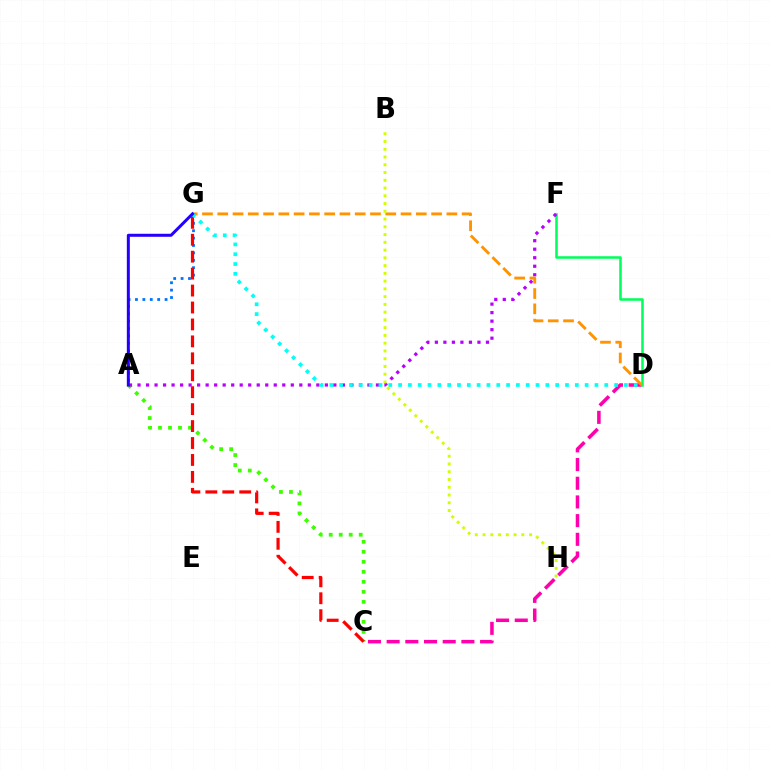{('C', 'D'): [{'color': '#ff00ac', 'line_style': 'dashed', 'thickness': 2.54}], ('A', 'C'): [{'color': '#3dff00', 'line_style': 'dotted', 'thickness': 2.72}], ('A', 'G'): [{'color': '#0074ff', 'line_style': 'dotted', 'thickness': 2.01}, {'color': '#2500ff', 'line_style': 'solid', 'thickness': 2.17}], ('D', 'F'): [{'color': '#00ff5c', 'line_style': 'solid', 'thickness': 1.83}], ('C', 'G'): [{'color': '#ff0000', 'line_style': 'dashed', 'thickness': 2.3}], ('A', 'F'): [{'color': '#b900ff', 'line_style': 'dotted', 'thickness': 2.31}], ('D', 'G'): [{'color': '#ff9400', 'line_style': 'dashed', 'thickness': 2.07}, {'color': '#00fff6', 'line_style': 'dotted', 'thickness': 2.67}], ('B', 'H'): [{'color': '#d1ff00', 'line_style': 'dotted', 'thickness': 2.11}]}